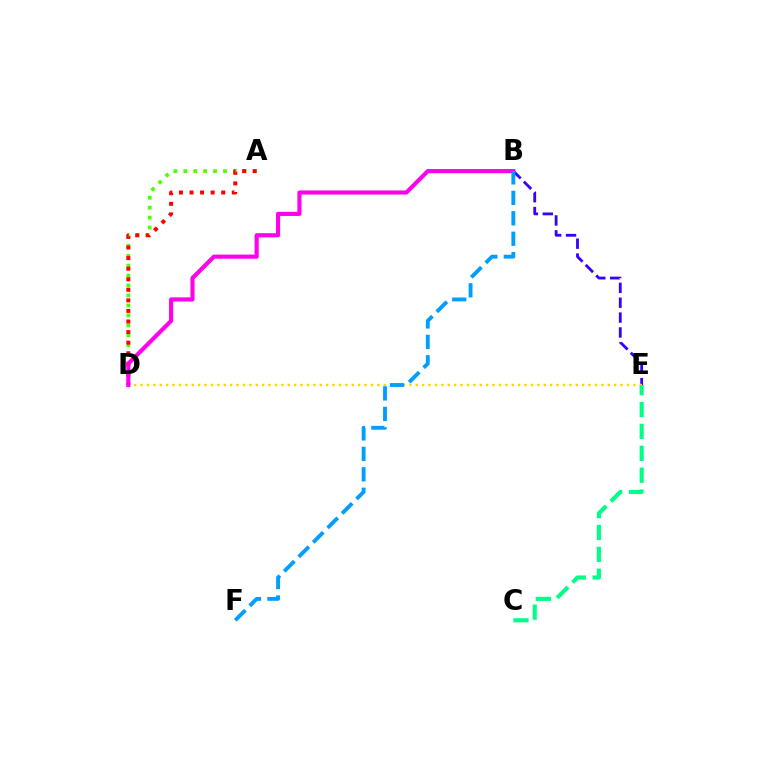{('B', 'E'): [{'color': '#3700ff', 'line_style': 'dashed', 'thickness': 2.02}], ('A', 'D'): [{'color': '#4fff00', 'line_style': 'dotted', 'thickness': 2.7}, {'color': '#ff0000', 'line_style': 'dotted', 'thickness': 2.87}], ('D', 'E'): [{'color': '#ffd500', 'line_style': 'dotted', 'thickness': 1.74}], ('B', 'D'): [{'color': '#ff00ed', 'line_style': 'solid', 'thickness': 2.97}], ('B', 'F'): [{'color': '#009eff', 'line_style': 'dashed', 'thickness': 2.78}], ('C', 'E'): [{'color': '#00ff86', 'line_style': 'dashed', 'thickness': 2.97}]}